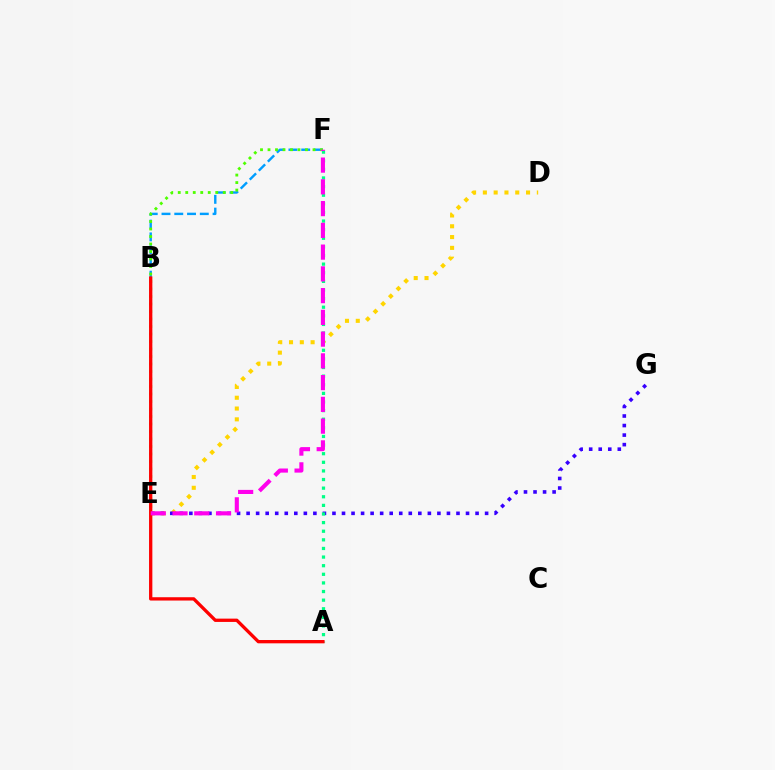{('B', 'F'): [{'color': '#009eff', 'line_style': 'dashed', 'thickness': 1.73}], ('E', 'F'): [{'color': '#4fff00', 'line_style': 'dotted', 'thickness': 2.04}, {'color': '#ff00ed', 'line_style': 'dashed', 'thickness': 2.95}], ('D', 'E'): [{'color': '#ffd500', 'line_style': 'dotted', 'thickness': 2.93}], ('E', 'G'): [{'color': '#3700ff', 'line_style': 'dotted', 'thickness': 2.59}], ('A', 'F'): [{'color': '#00ff86', 'line_style': 'dotted', 'thickness': 2.34}], ('A', 'B'): [{'color': '#ff0000', 'line_style': 'solid', 'thickness': 2.38}]}